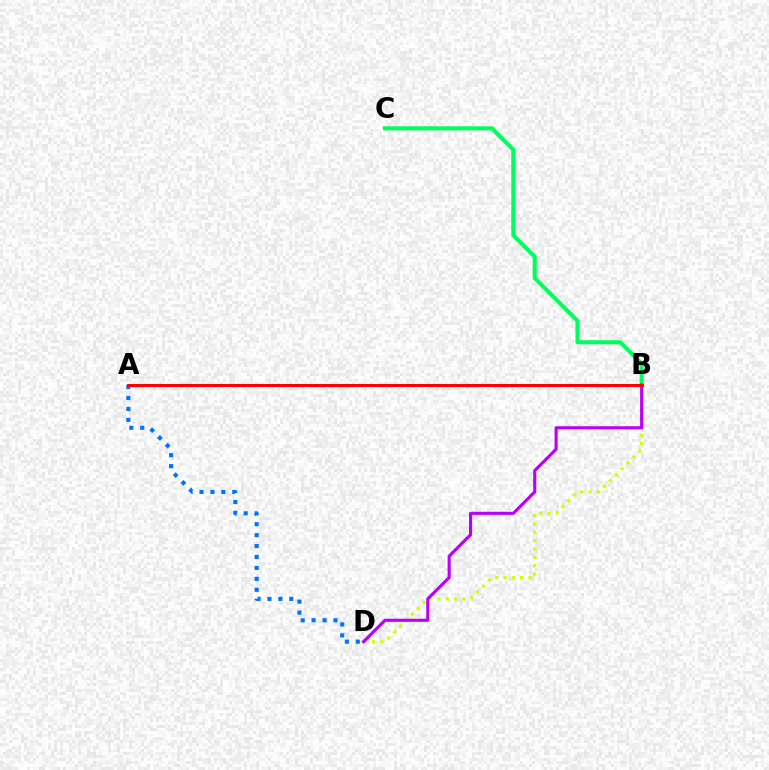{('B', 'D'): [{'color': '#d1ff00', 'line_style': 'dotted', 'thickness': 2.26}, {'color': '#b900ff', 'line_style': 'solid', 'thickness': 2.24}], ('B', 'C'): [{'color': '#00ff5c', 'line_style': 'solid', 'thickness': 2.92}], ('A', 'D'): [{'color': '#0074ff', 'line_style': 'dotted', 'thickness': 2.97}], ('A', 'B'): [{'color': '#ff0000', 'line_style': 'solid', 'thickness': 2.14}]}